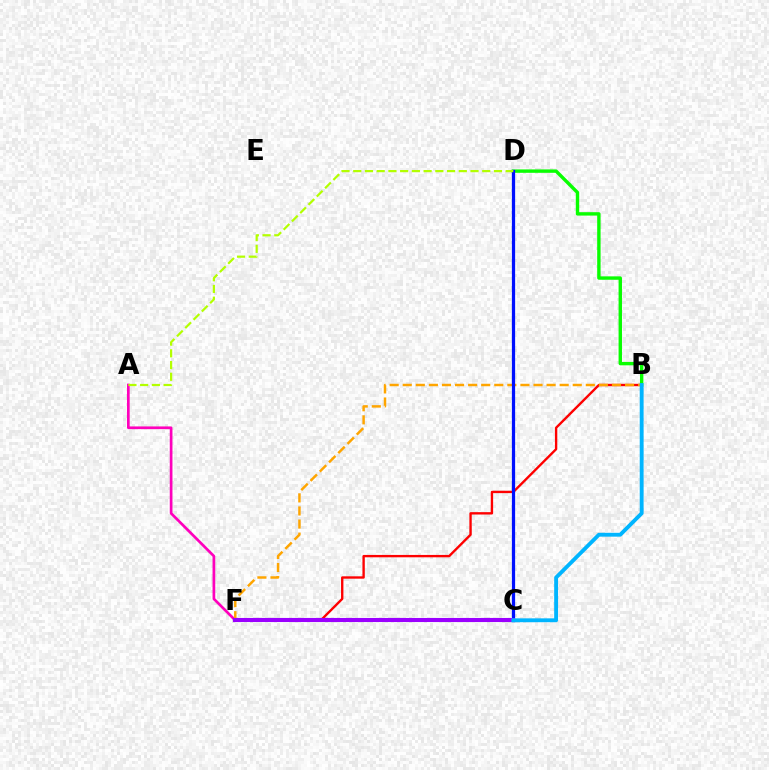{('A', 'F'): [{'color': '#ff00bd', 'line_style': 'solid', 'thickness': 1.94}], ('B', 'F'): [{'color': '#ff0000', 'line_style': 'solid', 'thickness': 1.7}, {'color': '#ffa500', 'line_style': 'dashed', 'thickness': 1.78}], ('C', 'F'): [{'color': '#00ff9d', 'line_style': 'dashed', 'thickness': 1.91}, {'color': '#9b00ff', 'line_style': 'solid', 'thickness': 2.94}], ('B', 'D'): [{'color': '#08ff00', 'line_style': 'solid', 'thickness': 2.44}], ('C', 'D'): [{'color': '#0010ff', 'line_style': 'solid', 'thickness': 2.34}], ('B', 'C'): [{'color': '#00b5ff', 'line_style': 'solid', 'thickness': 2.79}], ('A', 'D'): [{'color': '#b3ff00', 'line_style': 'dashed', 'thickness': 1.59}]}